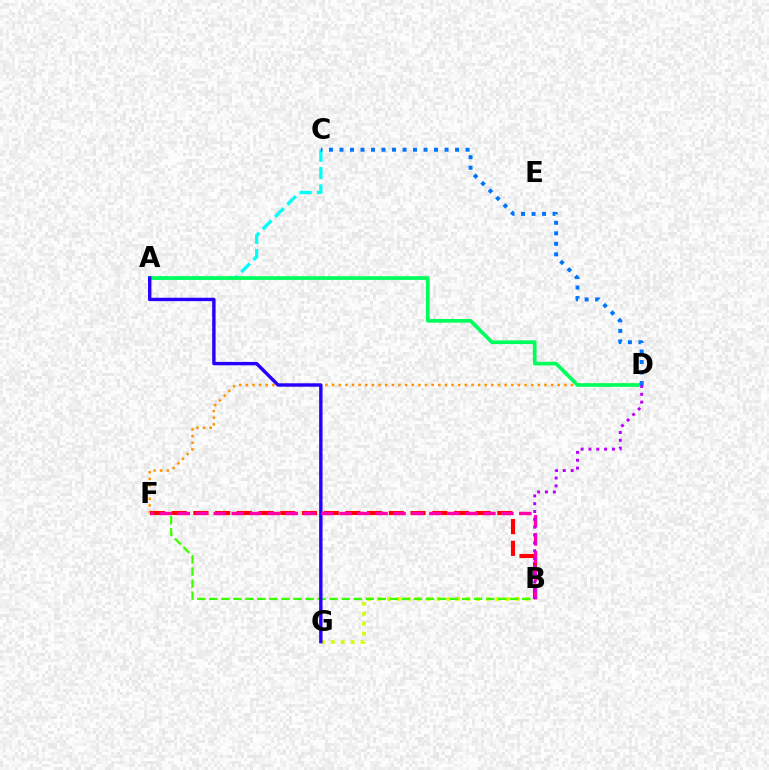{('A', 'C'): [{'color': '#00fff6', 'line_style': 'dashed', 'thickness': 2.35}], ('D', 'F'): [{'color': '#ff9400', 'line_style': 'dotted', 'thickness': 1.8}], ('B', 'G'): [{'color': '#d1ff00', 'line_style': 'dotted', 'thickness': 2.69}], ('B', 'F'): [{'color': '#3dff00', 'line_style': 'dashed', 'thickness': 1.64}, {'color': '#ff0000', 'line_style': 'dashed', 'thickness': 2.95}, {'color': '#ff00ac', 'line_style': 'dashed', 'thickness': 2.44}], ('A', 'D'): [{'color': '#00ff5c', 'line_style': 'solid', 'thickness': 2.68}], ('A', 'G'): [{'color': '#2500ff', 'line_style': 'solid', 'thickness': 2.44}], ('B', 'D'): [{'color': '#b900ff', 'line_style': 'dotted', 'thickness': 2.13}], ('C', 'D'): [{'color': '#0074ff', 'line_style': 'dotted', 'thickness': 2.86}]}